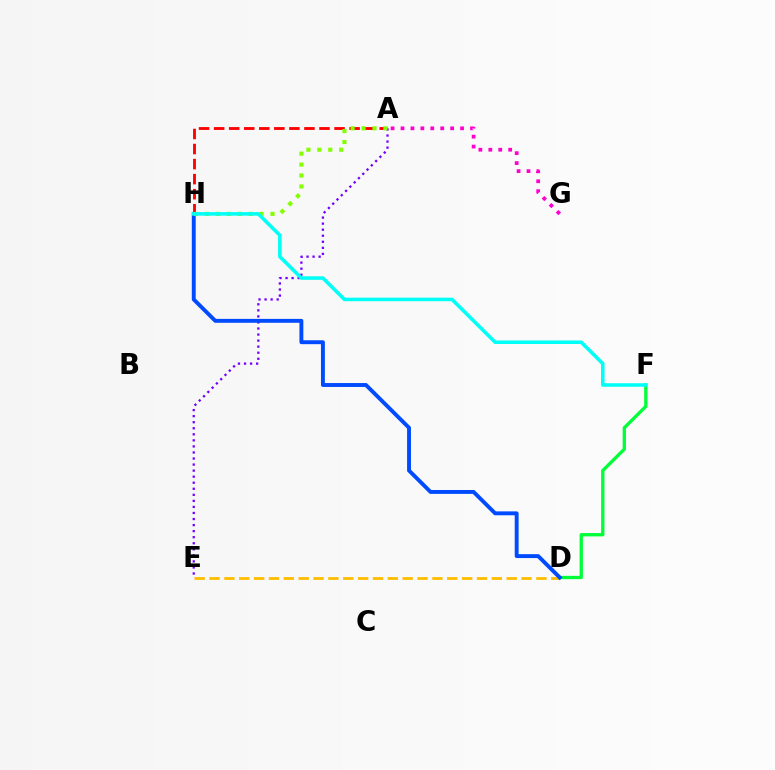{('D', 'E'): [{'color': '#ffbd00', 'line_style': 'dashed', 'thickness': 2.02}], ('D', 'F'): [{'color': '#00ff39', 'line_style': 'solid', 'thickness': 2.39}], ('A', 'G'): [{'color': '#ff00cf', 'line_style': 'dotted', 'thickness': 2.7}], ('A', 'E'): [{'color': '#7200ff', 'line_style': 'dotted', 'thickness': 1.64}], ('A', 'H'): [{'color': '#ff0000', 'line_style': 'dashed', 'thickness': 2.04}, {'color': '#84ff00', 'line_style': 'dotted', 'thickness': 2.97}], ('D', 'H'): [{'color': '#004bff', 'line_style': 'solid', 'thickness': 2.81}], ('F', 'H'): [{'color': '#00fff6', 'line_style': 'solid', 'thickness': 2.55}]}